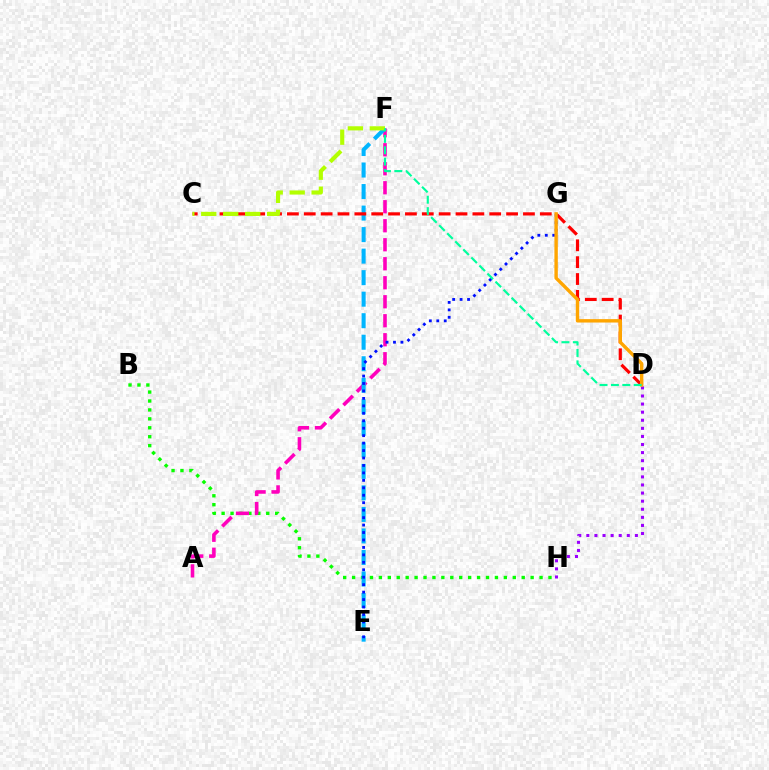{('D', 'H'): [{'color': '#9b00ff', 'line_style': 'dotted', 'thickness': 2.2}], ('B', 'H'): [{'color': '#08ff00', 'line_style': 'dotted', 'thickness': 2.43}], ('A', 'F'): [{'color': '#ff00bd', 'line_style': 'dashed', 'thickness': 2.58}], ('E', 'F'): [{'color': '#00b5ff', 'line_style': 'dashed', 'thickness': 2.92}], ('C', 'D'): [{'color': '#ff0000', 'line_style': 'dashed', 'thickness': 2.29}], ('E', 'G'): [{'color': '#0010ff', 'line_style': 'dotted', 'thickness': 2.02}], ('D', 'G'): [{'color': '#ffa500', 'line_style': 'solid', 'thickness': 2.45}], ('C', 'F'): [{'color': '#b3ff00', 'line_style': 'dashed', 'thickness': 2.98}], ('D', 'F'): [{'color': '#00ff9d', 'line_style': 'dashed', 'thickness': 1.55}]}